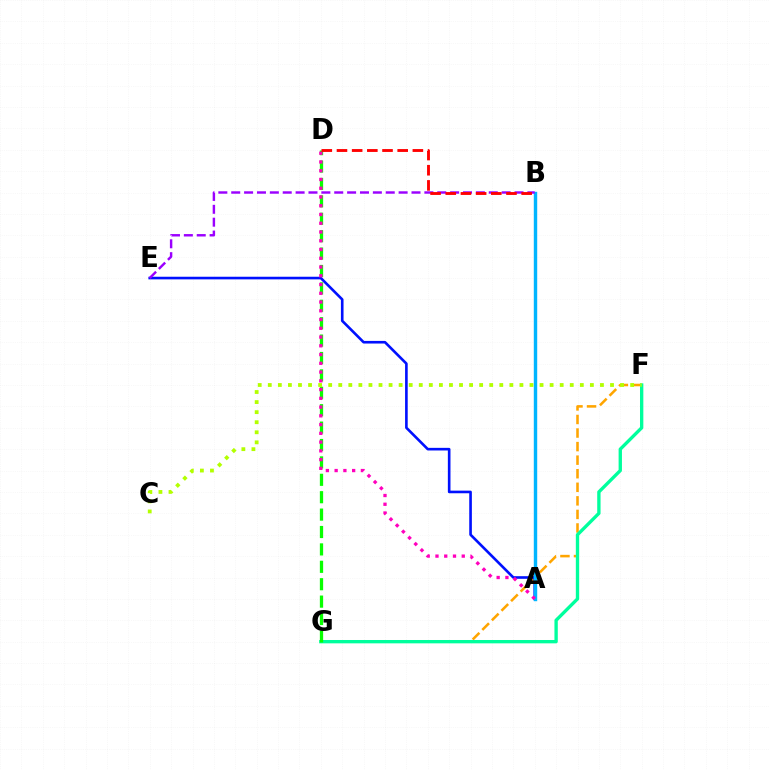{('F', 'G'): [{'color': '#ffa500', 'line_style': 'dashed', 'thickness': 1.84}, {'color': '#00ff9d', 'line_style': 'solid', 'thickness': 2.41}], ('A', 'E'): [{'color': '#0010ff', 'line_style': 'solid', 'thickness': 1.89}], ('A', 'B'): [{'color': '#00b5ff', 'line_style': 'solid', 'thickness': 2.46}], ('B', 'E'): [{'color': '#9b00ff', 'line_style': 'dashed', 'thickness': 1.75}], ('D', 'G'): [{'color': '#08ff00', 'line_style': 'dashed', 'thickness': 2.36}], ('A', 'D'): [{'color': '#ff00bd', 'line_style': 'dotted', 'thickness': 2.38}], ('B', 'D'): [{'color': '#ff0000', 'line_style': 'dashed', 'thickness': 2.06}], ('C', 'F'): [{'color': '#b3ff00', 'line_style': 'dotted', 'thickness': 2.73}]}